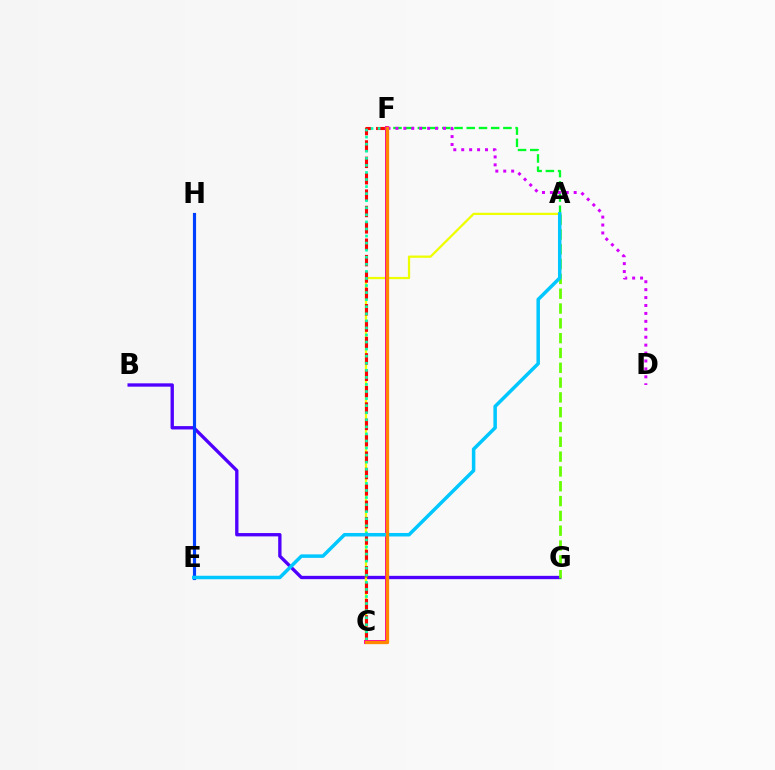{('A', 'F'): [{'color': '#00ff27', 'line_style': 'dashed', 'thickness': 1.66}], ('B', 'G'): [{'color': '#4f00ff', 'line_style': 'solid', 'thickness': 2.4}], ('A', 'C'): [{'color': '#eeff00', 'line_style': 'solid', 'thickness': 1.63}], ('C', 'F'): [{'color': '#ff0000', 'line_style': 'dashed', 'thickness': 2.22}, {'color': '#00ffaf', 'line_style': 'dotted', 'thickness': 1.92}, {'color': '#ff00a0', 'line_style': 'solid', 'thickness': 2.85}, {'color': '#ff8800', 'line_style': 'solid', 'thickness': 2.36}], ('E', 'H'): [{'color': '#003fff', 'line_style': 'solid', 'thickness': 2.27}], ('D', 'F'): [{'color': '#d600ff', 'line_style': 'dotted', 'thickness': 2.15}], ('A', 'G'): [{'color': '#66ff00', 'line_style': 'dashed', 'thickness': 2.01}], ('A', 'E'): [{'color': '#00c7ff', 'line_style': 'solid', 'thickness': 2.52}]}